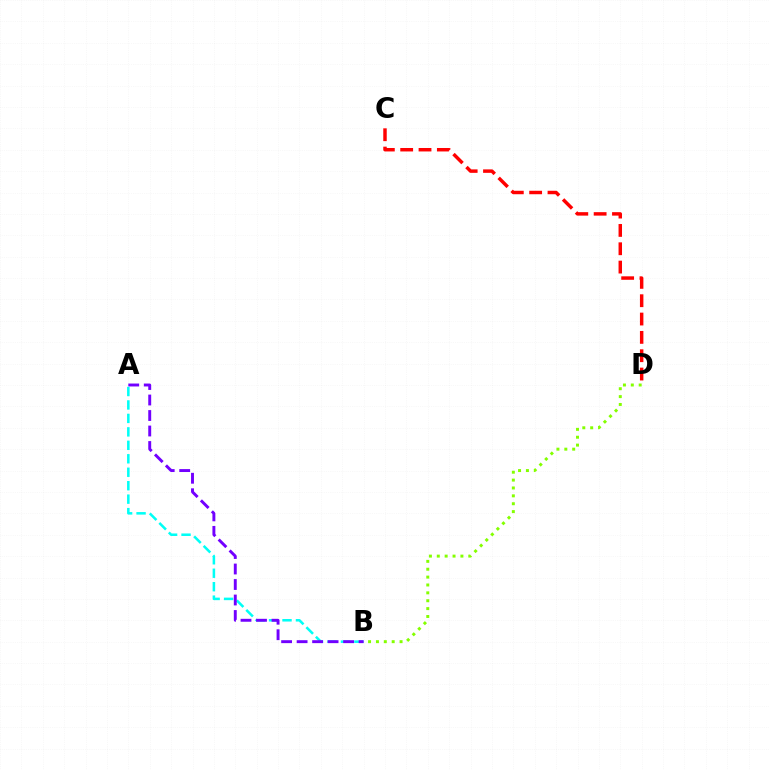{('C', 'D'): [{'color': '#ff0000', 'line_style': 'dashed', 'thickness': 2.49}], ('A', 'B'): [{'color': '#00fff6', 'line_style': 'dashed', 'thickness': 1.83}, {'color': '#7200ff', 'line_style': 'dashed', 'thickness': 2.11}], ('B', 'D'): [{'color': '#84ff00', 'line_style': 'dotted', 'thickness': 2.14}]}